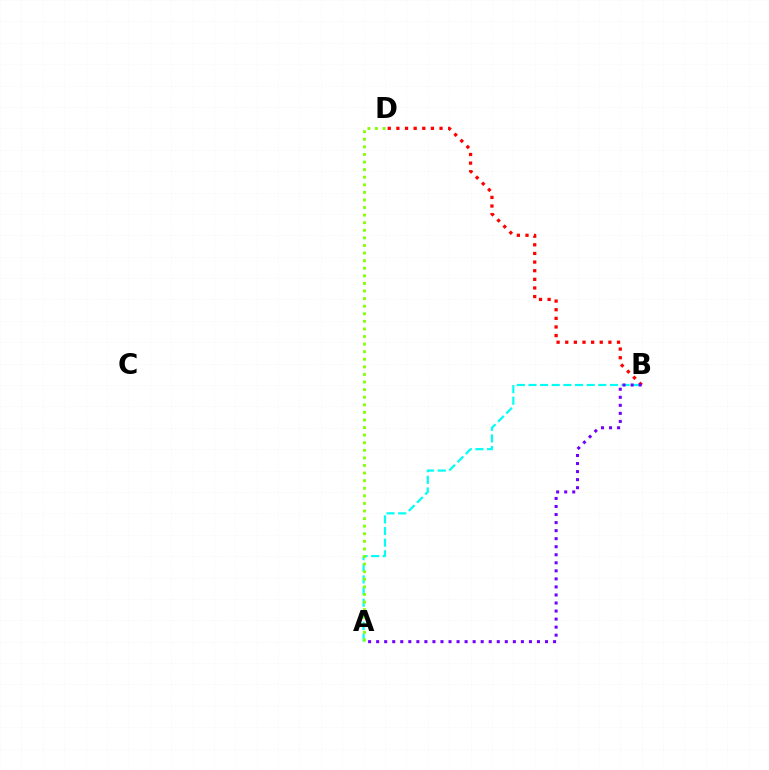{('A', 'B'): [{'color': '#00fff6', 'line_style': 'dashed', 'thickness': 1.58}, {'color': '#7200ff', 'line_style': 'dotted', 'thickness': 2.19}], ('A', 'D'): [{'color': '#84ff00', 'line_style': 'dotted', 'thickness': 2.06}], ('B', 'D'): [{'color': '#ff0000', 'line_style': 'dotted', 'thickness': 2.34}]}